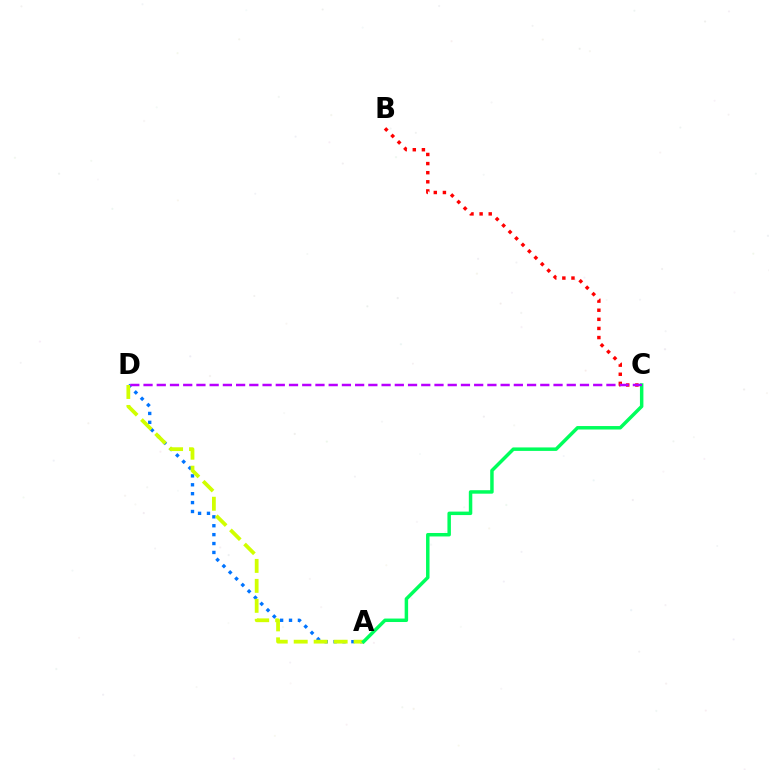{('A', 'D'): [{'color': '#0074ff', 'line_style': 'dotted', 'thickness': 2.42}, {'color': '#d1ff00', 'line_style': 'dashed', 'thickness': 2.71}], ('A', 'C'): [{'color': '#00ff5c', 'line_style': 'solid', 'thickness': 2.5}], ('B', 'C'): [{'color': '#ff0000', 'line_style': 'dotted', 'thickness': 2.48}], ('C', 'D'): [{'color': '#b900ff', 'line_style': 'dashed', 'thickness': 1.8}]}